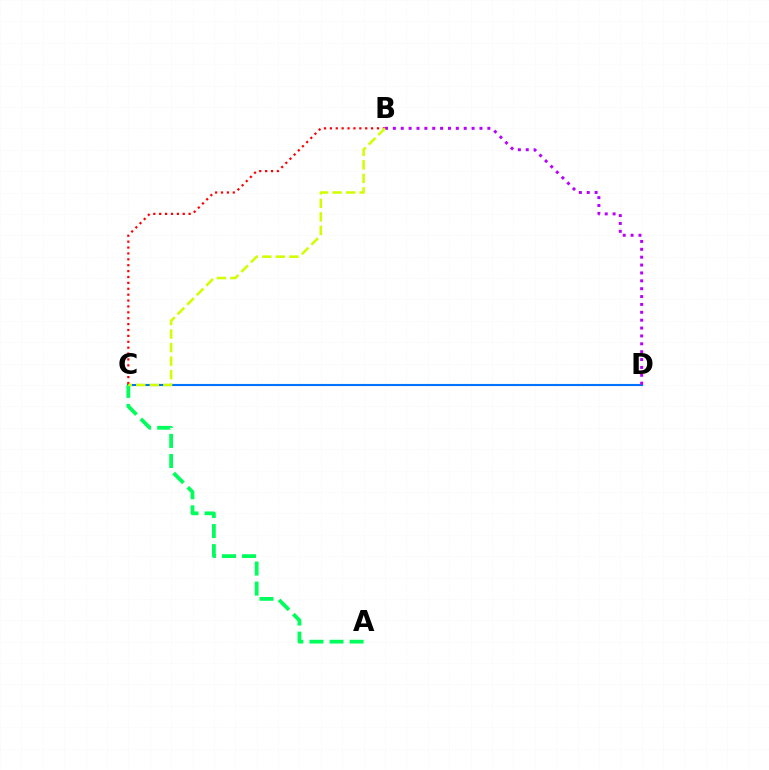{('C', 'D'): [{'color': '#0074ff', 'line_style': 'solid', 'thickness': 1.53}], ('B', 'D'): [{'color': '#b900ff', 'line_style': 'dotted', 'thickness': 2.14}], ('B', 'C'): [{'color': '#ff0000', 'line_style': 'dotted', 'thickness': 1.6}, {'color': '#d1ff00', 'line_style': 'dashed', 'thickness': 1.84}], ('A', 'C'): [{'color': '#00ff5c', 'line_style': 'dashed', 'thickness': 2.73}]}